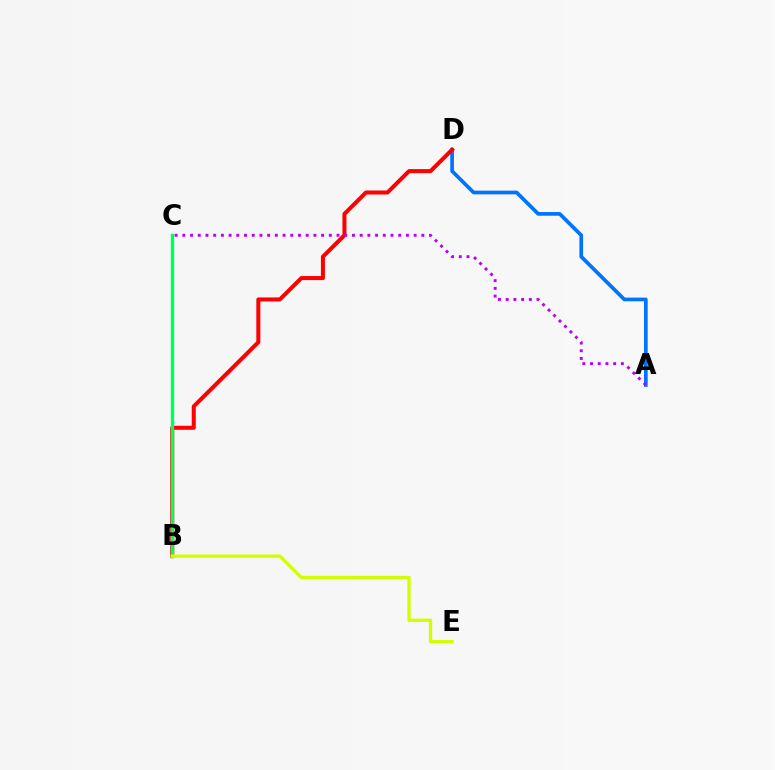{('A', 'D'): [{'color': '#0074ff', 'line_style': 'solid', 'thickness': 2.66}], ('B', 'D'): [{'color': '#ff0000', 'line_style': 'solid', 'thickness': 2.9}], ('A', 'C'): [{'color': '#b900ff', 'line_style': 'dotted', 'thickness': 2.09}], ('B', 'C'): [{'color': '#00ff5c', 'line_style': 'solid', 'thickness': 2.44}], ('B', 'E'): [{'color': '#d1ff00', 'line_style': 'solid', 'thickness': 2.38}]}